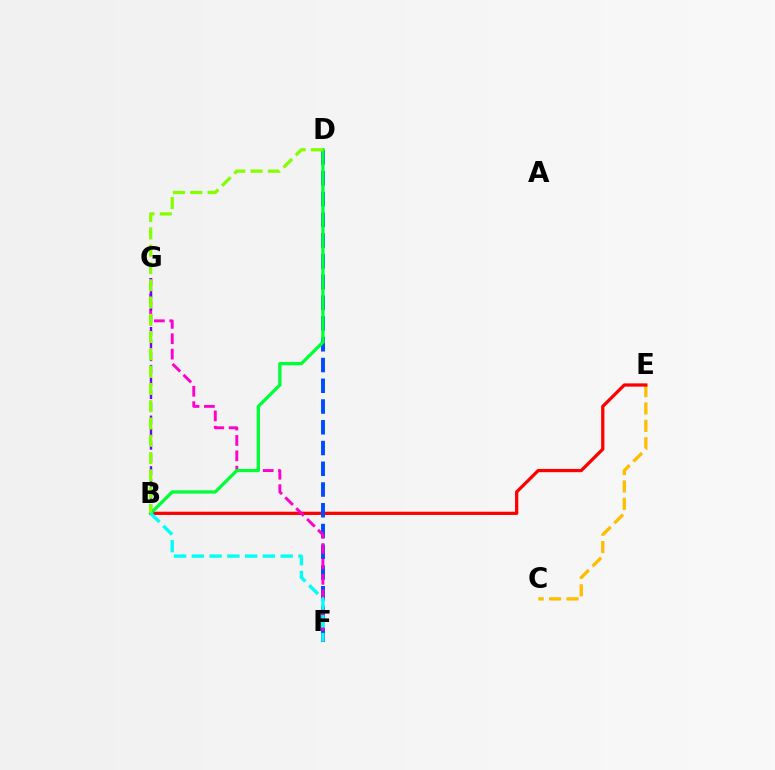{('C', 'E'): [{'color': '#ffbd00', 'line_style': 'dashed', 'thickness': 2.36}], ('B', 'E'): [{'color': '#ff0000', 'line_style': 'solid', 'thickness': 2.34}], ('D', 'F'): [{'color': '#004bff', 'line_style': 'dashed', 'thickness': 2.82}], ('F', 'G'): [{'color': '#ff00cf', 'line_style': 'dashed', 'thickness': 2.09}], ('B', 'D'): [{'color': '#00ff39', 'line_style': 'solid', 'thickness': 2.38}, {'color': '#84ff00', 'line_style': 'dashed', 'thickness': 2.35}], ('B', 'G'): [{'color': '#7200ff', 'line_style': 'dashed', 'thickness': 1.72}], ('B', 'F'): [{'color': '#00fff6', 'line_style': 'dashed', 'thickness': 2.41}]}